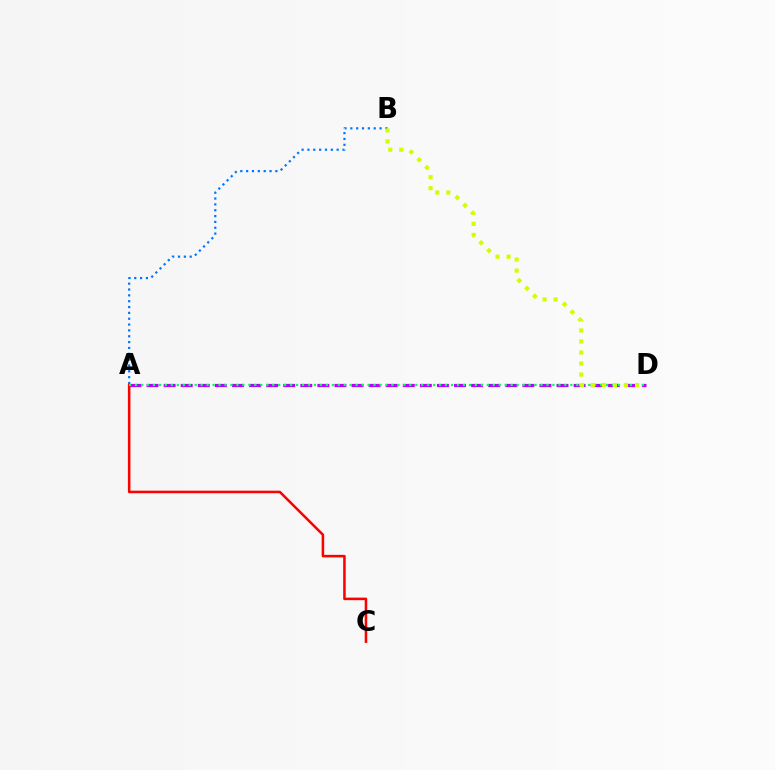{('A', 'B'): [{'color': '#0074ff', 'line_style': 'dotted', 'thickness': 1.59}], ('A', 'D'): [{'color': '#b900ff', 'line_style': 'dashed', 'thickness': 2.32}, {'color': '#00ff5c', 'line_style': 'dotted', 'thickness': 1.62}], ('A', 'C'): [{'color': '#ff0000', 'line_style': 'solid', 'thickness': 1.83}], ('B', 'D'): [{'color': '#d1ff00', 'line_style': 'dotted', 'thickness': 3.0}]}